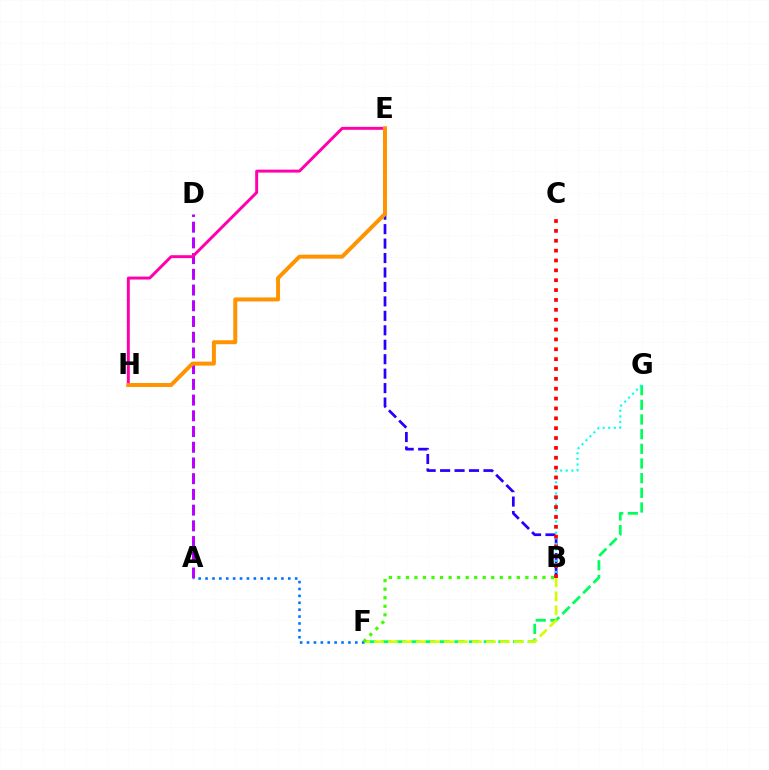{('A', 'D'): [{'color': '#b900ff', 'line_style': 'dashed', 'thickness': 2.14}], ('F', 'G'): [{'color': '#00ff5c', 'line_style': 'dashed', 'thickness': 1.99}], ('B', 'F'): [{'color': '#d1ff00', 'line_style': 'dashed', 'thickness': 1.9}, {'color': '#3dff00', 'line_style': 'dotted', 'thickness': 2.32}], ('B', 'E'): [{'color': '#2500ff', 'line_style': 'dashed', 'thickness': 1.96}], ('B', 'G'): [{'color': '#00fff6', 'line_style': 'dotted', 'thickness': 1.52}], ('B', 'C'): [{'color': '#ff0000', 'line_style': 'dotted', 'thickness': 2.68}], ('E', 'H'): [{'color': '#ff00ac', 'line_style': 'solid', 'thickness': 2.13}, {'color': '#ff9400', 'line_style': 'solid', 'thickness': 2.86}], ('A', 'F'): [{'color': '#0074ff', 'line_style': 'dotted', 'thickness': 1.87}]}